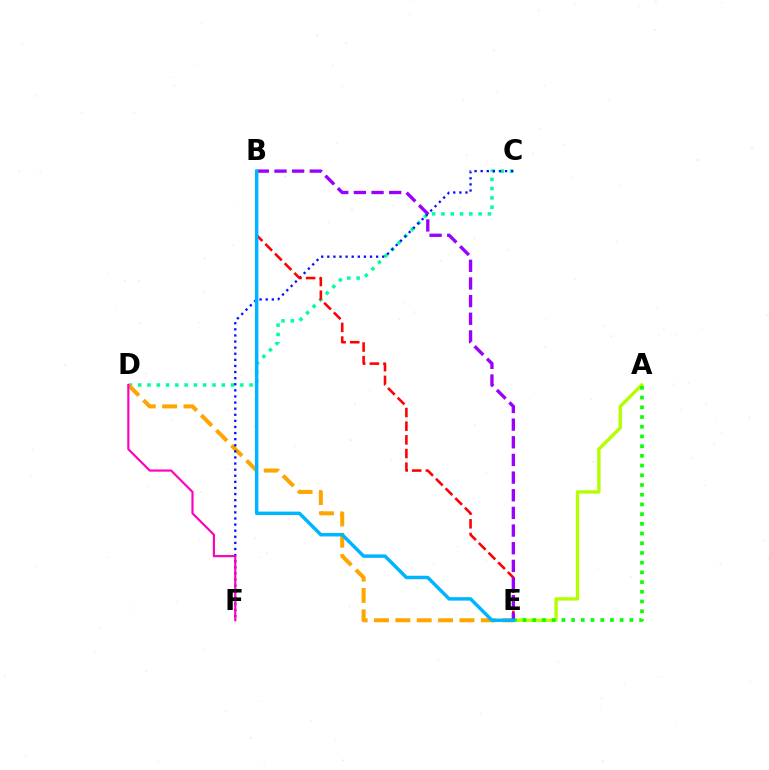{('C', 'D'): [{'color': '#00ff9d', 'line_style': 'dotted', 'thickness': 2.52}], ('D', 'E'): [{'color': '#ffa500', 'line_style': 'dashed', 'thickness': 2.9}], ('A', 'E'): [{'color': '#b3ff00', 'line_style': 'solid', 'thickness': 2.41}, {'color': '#08ff00', 'line_style': 'dotted', 'thickness': 2.64}], ('C', 'F'): [{'color': '#0010ff', 'line_style': 'dotted', 'thickness': 1.66}], ('D', 'F'): [{'color': '#ff00bd', 'line_style': 'solid', 'thickness': 1.56}], ('B', 'E'): [{'color': '#ff0000', 'line_style': 'dashed', 'thickness': 1.86}, {'color': '#9b00ff', 'line_style': 'dashed', 'thickness': 2.4}, {'color': '#00b5ff', 'line_style': 'solid', 'thickness': 2.5}]}